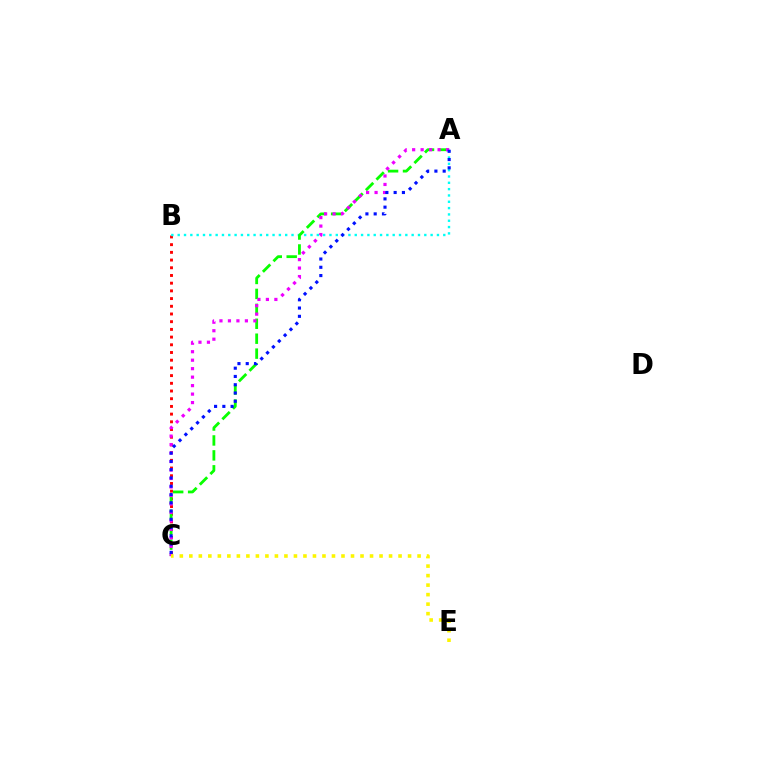{('B', 'C'): [{'color': '#ff0000', 'line_style': 'dotted', 'thickness': 2.09}], ('A', 'B'): [{'color': '#00fff6', 'line_style': 'dotted', 'thickness': 1.72}], ('A', 'C'): [{'color': '#08ff00', 'line_style': 'dashed', 'thickness': 2.03}, {'color': '#ee00ff', 'line_style': 'dotted', 'thickness': 2.3}, {'color': '#0010ff', 'line_style': 'dotted', 'thickness': 2.25}], ('C', 'E'): [{'color': '#fcf500', 'line_style': 'dotted', 'thickness': 2.58}]}